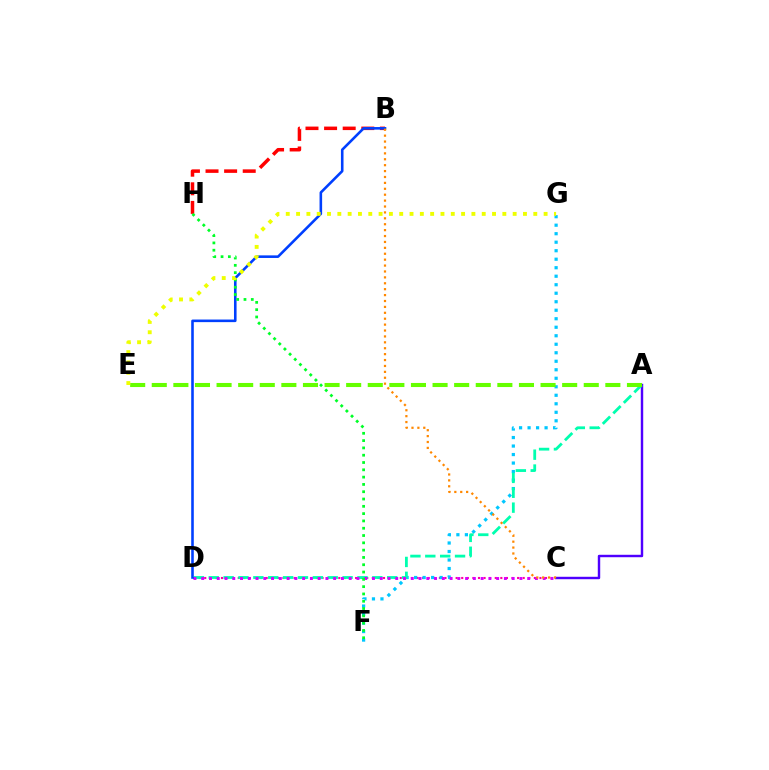{('C', 'D'): [{'color': '#ff00a0', 'line_style': 'dotted', 'thickness': 1.52}, {'color': '#d600ff', 'line_style': 'dotted', 'thickness': 2.11}], ('A', 'C'): [{'color': '#4f00ff', 'line_style': 'solid', 'thickness': 1.75}], ('F', 'G'): [{'color': '#00c7ff', 'line_style': 'dotted', 'thickness': 2.31}], ('A', 'D'): [{'color': '#00ffaf', 'line_style': 'dashed', 'thickness': 2.02}], ('B', 'H'): [{'color': '#ff0000', 'line_style': 'dashed', 'thickness': 2.53}], ('A', 'E'): [{'color': '#66ff00', 'line_style': 'dashed', 'thickness': 2.93}], ('B', 'D'): [{'color': '#003fff', 'line_style': 'solid', 'thickness': 1.86}], ('F', 'H'): [{'color': '#00ff27', 'line_style': 'dotted', 'thickness': 1.98}], ('E', 'G'): [{'color': '#eeff00', 'line_style': 'dotted', 'thickness': 2.8}], ('B', 'C'): [{'color': '#ff8800', 'line_style': 'dotted', 'thickness': 1.6}]}